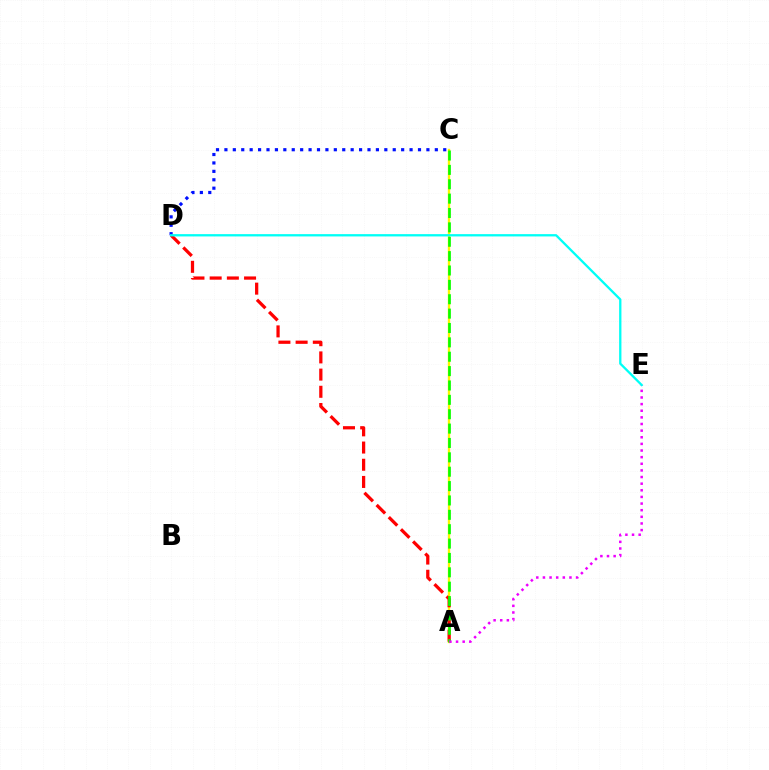{('C', 'D'): [{'color': '#0010ff', 'line_style': 'dotted', 'thickness': 2.29}], ('A', 'C'): [{'color': '#fcf500', 'line_style': 'solid', 'thickness': 1.7}, {'color': '#08ff00', 'line_style': 'dashed', 'thickness': 1.95}], ('A', 'D'): [{'color': '#ff0000', 'line_style': 'dashed', 'thickness': 2.34}], ('A', 'E'): [{'color': '#ee00ff', 'line_style': 'dotted', 'thickness': 1.8}], ('D', 'E'): [{'color': '#00fff6', 'line_style': 'solid', 'thickness': 1.66}]}